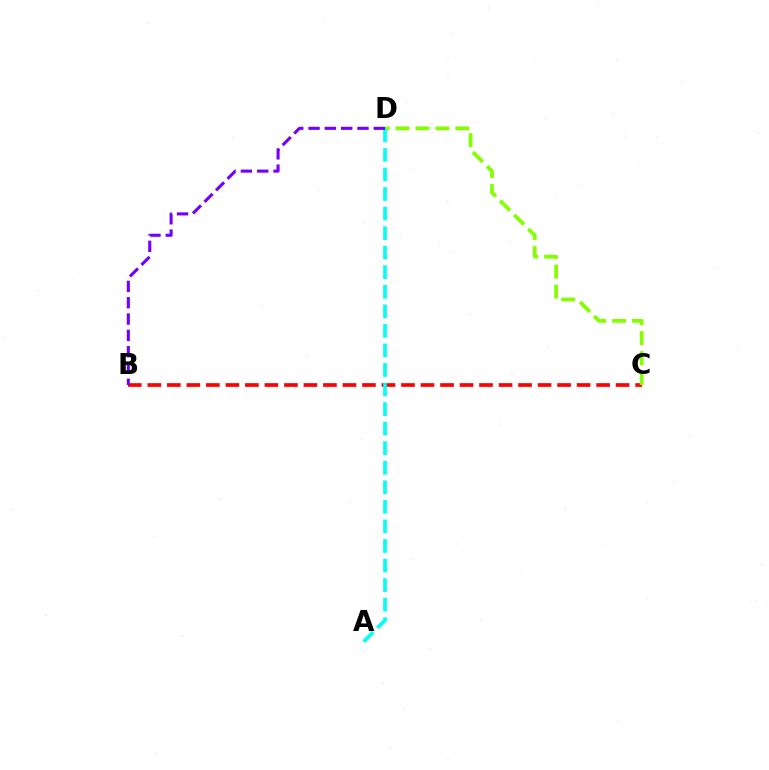{('B', 'C'): [{'color': '#ff0000', 'line_style': 'dashed', 'thickness': 2.65}], ('C', 'D'): [{'color': '#84ff00', 'line_style': 'dashed', 'thickness': 2.71}], ('A', 'D'): [{'color': '#00fff6', 'line_style': 'dashed', 'thickness': 2.66}], ('B', 'D'): [{'color': '#7200ff', 'line_style': 'dashed', 'thickness': 2.22}]}